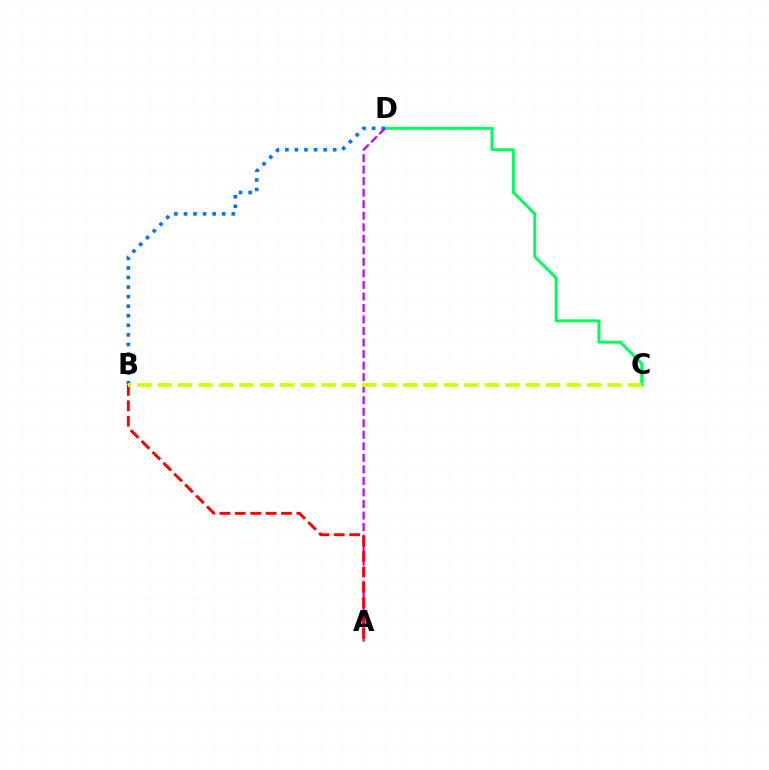{('C', 'D'): [{'color': '#00ff5c', 'line_style': 'solid', 'thickness': 2.13}], ('B', 'D'): [{'color': '#0074ff', 'line_style': 'dotted', 'thickness': 2.6}], ('A', 'D'): [{'color': '#b900ff', 'line_style': 'dashed', 'thickness': 1.57}], ('A', 'B'): [{'color': '#ff0000', 'line_style': 'dashed', 'thickness': 2.09}], ('B', 'C'): [{'color': '#d1ff00', 'line_style': 'dashed', 'thickness': 2.78}]}